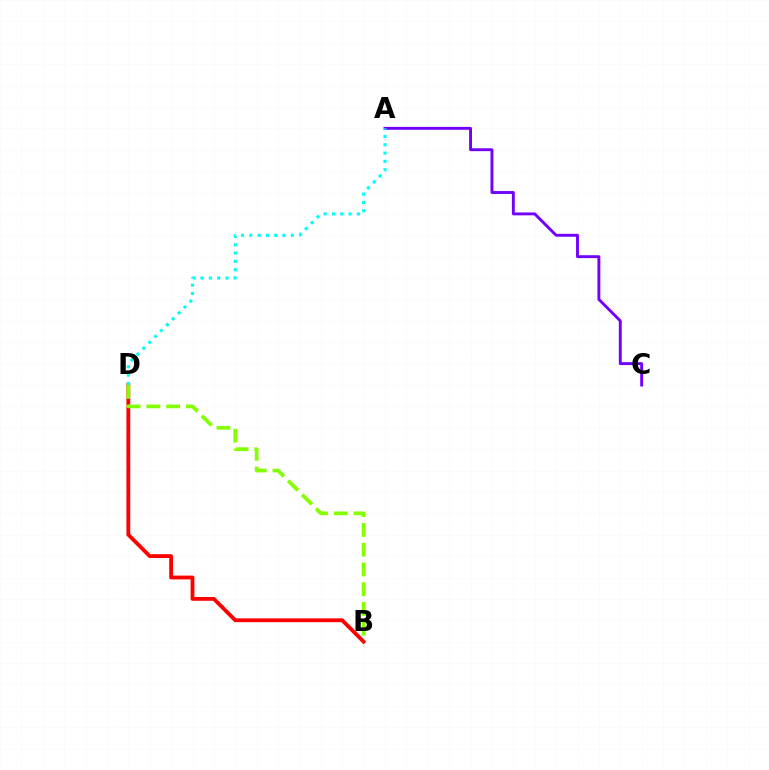{('A', 'C'): [{'color': '#7200ff', 'line_style': 'solid', 'thickness': 2.09}], ('B', 'D'): [{'color': '#ff0000', 'line_style': 'solid', 'thickness': 2.75}, {'color': '#84ff00', 'line_style': 'dashed', 'thickness': 2.68}], ('A', 'D'): [{'color': '#00fff6', 'line_style': 'dotted', 'thickness': 2.26}]}